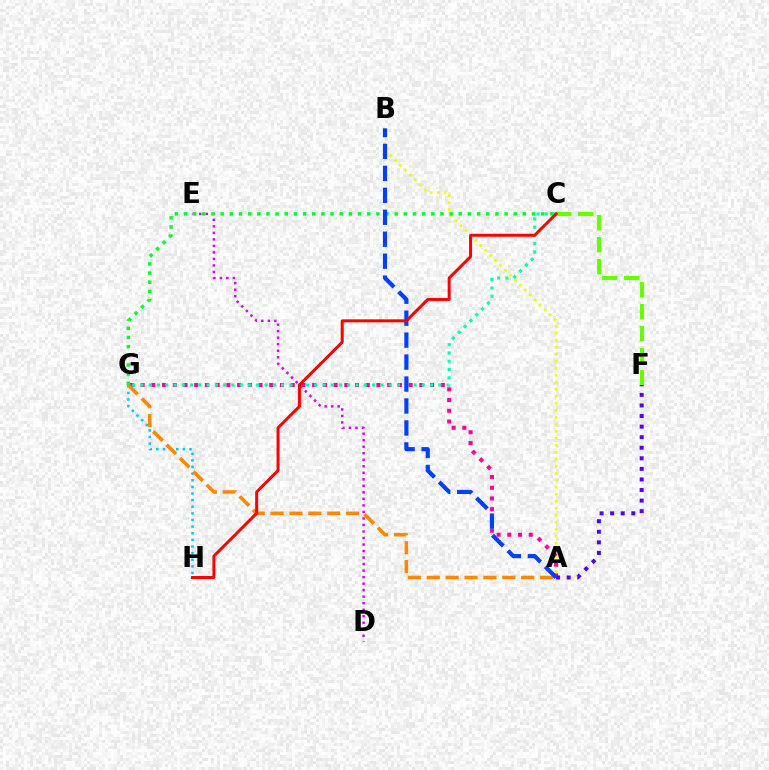{('A', 'B'): [{'color': '#eeff00', 'line_style': 'dotted', 'thickness': 1.9}, {'color': '#003fff', 'line_style': 'dashed', 'thickness': 2.98}], ('D', 'E'): [{'color': '#d600ff', 'line_style': 'dotted', 'thickness': 1.77}], ('A', 'G'): [{'color': '#ff00a0', 'line_style': 'dotted', 'thickness': 2.91}, {'color': '#ff8800', 'line_style': 'dashed', 'thickness': 2.57}], ('G', 'H'): [{'color': '#00c7ff', 'line_style': 'dotted', 'thickness': 1.8}], ('C', 'G'): [{'color': '#00ff27', 'line_style': 'dotted', 'thickness': 2.49}, {'color': '#00ffaf', 'line_style': 'dotted', 'thickness': 2.25}], ('A', 'F'): [{'color': '#4f00ff', 'line_style': 'dotted', 'thickness': 2.87}], ('C', 'F'): [{'color': '#66ff00', 'line_style': 'dashed', 'thickness': 2.99}], ('C', 'H'): [{'color': '#ff0000', 'line_style': 'solid', 'thickness': 2.15}]}